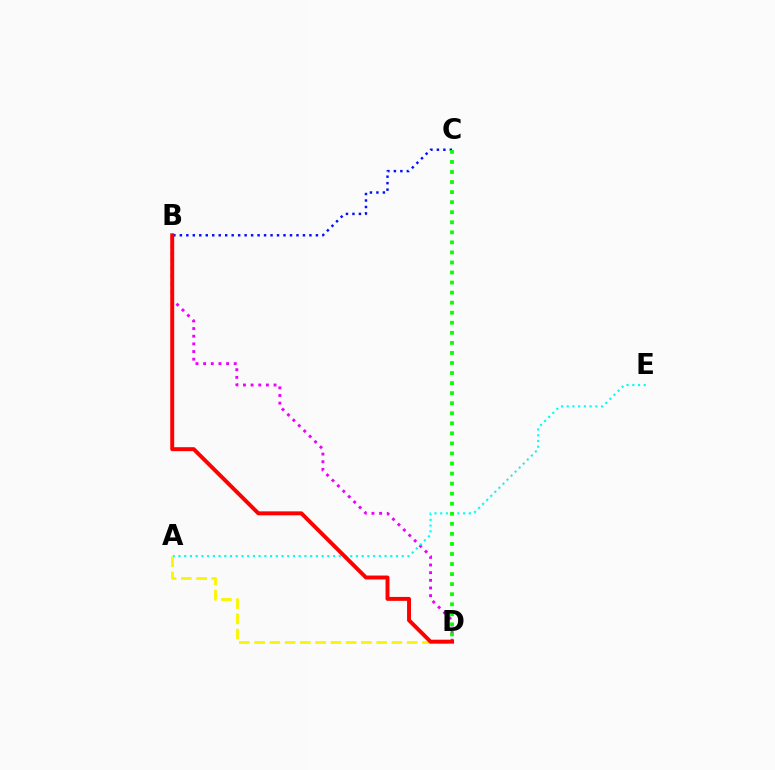{('B', 'C'): [{'color': '#0010ff', 'line_style': 'dotted', 'thickness': 1.76}], ('B', 'D'): [{'color': '#ee00ff', 'line_style': 'dotted', 'thickness': 2.08}, {'color': '#ff0000', 'line_style': 'solid', 'thickness': 2.84}], ('A', 'E'): [{'color': '#00fff6', 'line_style': 'dotted', 'thickness': 1.56}], ('A', 'D'): [{'color': '#fcf500', 'line_style': 'dashed', 'thickness': 2.07}], ('C', 'D'): [{'color': '#08ff00', 'line_style': 'dotted', 'thickness': 2.73}]}